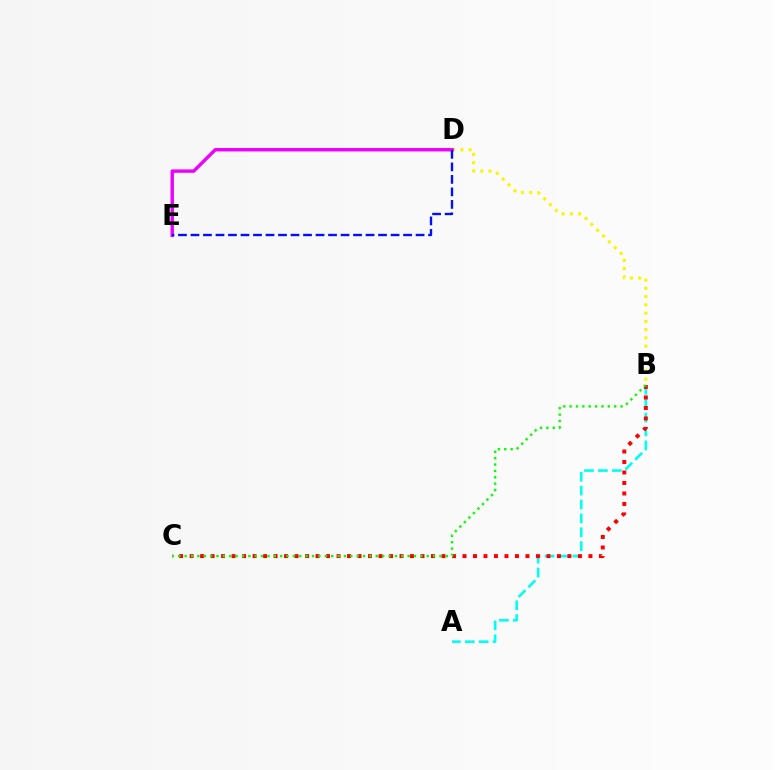{('B', 'D'): [{'color': '#fcf500', 'line_style': 'dotted', 'thickness': 2.24}], ('A', 'B'): [{'color': '#00fff6', 'line_style': 'dashed', 'thickness': 1.89}], ('B', 'C'): [{'color': '#ff0000', 'line_style': 'dotted', 'thickness': 2.85}, {'color': '#08ff00', 'line_style': 'dotted', 'thickness': 1.73}], ('D', 'E'): [{'color': '#ee00ff', 'line_style': 'solid', 'thickness': 2.46}, {'color': '#0010ff', 'line_style': 'dashed', 'thickness': 1.7}]}